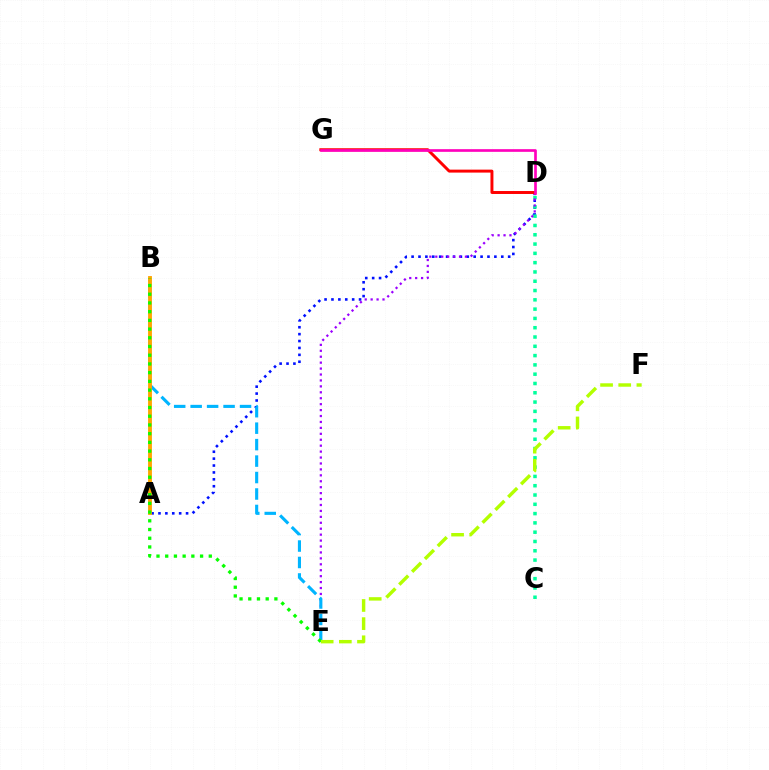{('A', 'D'): [{'color': '#0010ff', 'line_style': 'dotted', 'thickness': 1.87}], ('C', 'D'): [{'color': '#00ff9d', 'line_style': 'dotted', 'thickness': 2.53}], ('D', 'E'): [{'color': '#9b00ff', 'line_style': 'dotted', 'thickness': 1.61}], ('B', 'E'): [{'color': '#00b5ff', 'line_style': 'dashed', 'thickness': 2.24}, {'color': '#08ff00', 'line_style': 'dotted', 'thickness': 2.37}], ('A', 'B'): [{'color': '#ffa500', 'line_style': 'solid', 'thickness': 2.77}], ('D', 'G'): [{'color': '#ff0000', 'line_style': 'solid', 'thickness': 2.13}, {'color': '#ff00bd', 'line_style': 'solid', 'thickness': 1.92}], ('E', 'F'): [{'color': '#b3ff00', 'line_style': 'dashed', 'thickness': 2.47}]}